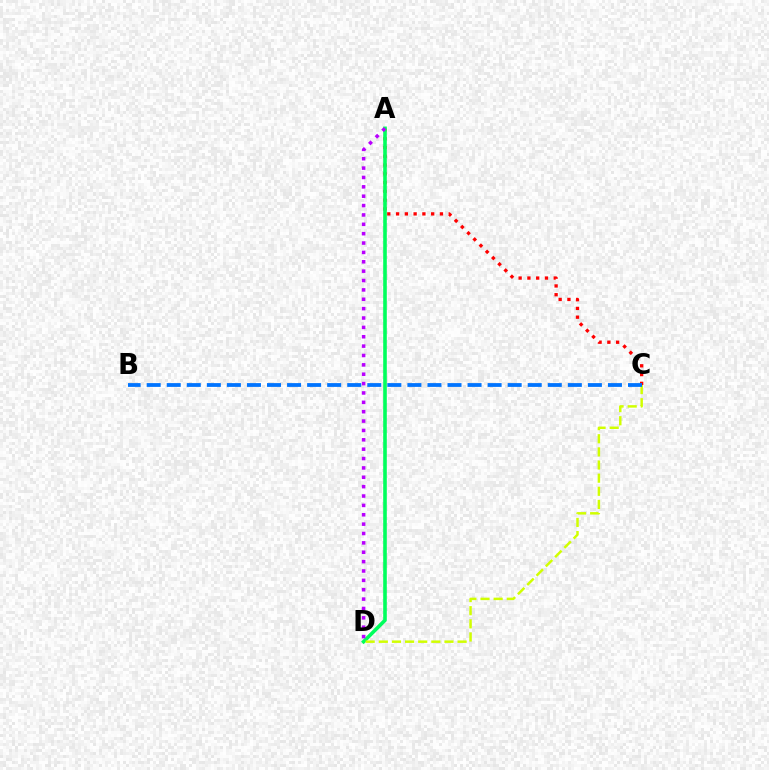{('A', 'C'): [{'color': '#ff0000', 'line_style': 'dotted', 'thickness': 2.38}], ('A', 'D'): [{'color': '#00ff5c', 'line_style': 'solid', 'thickness': 2.59}, {'color': '#b900ff', 'line_style': 'dotted', 'thickness': 2.55}], ('C', 'D'): [{'color': '#d1ff00', 'line_style': 'dashed', 'thickness': 1.78}], ('B', 'C'): [{'color': '#0074ff', 'line_style': 'dashed', 'thickness': 2.72}]}